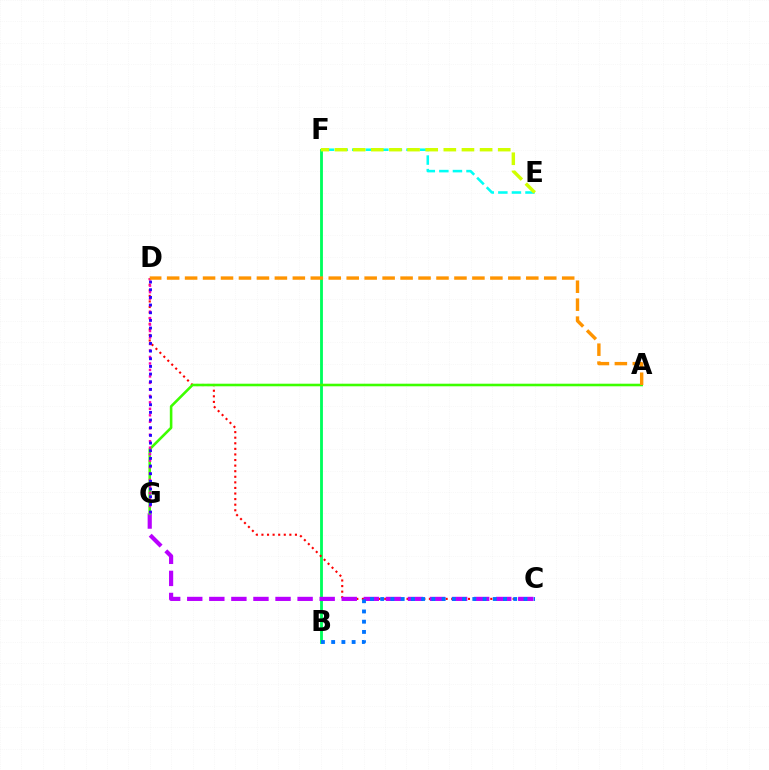{('B', 'F'): [{'color': '#00ff5c', 'line_style': 'solid', 'thickness': 2.04}], ('E', 'F'): [{'color': '#00fff6', 'line_style': 'dashed', 'thickness': 1.84}, {'color': '#d1ff00', 'line_style': 'dashed', 'thickness': 2.46}], ('C', 'D'): [{'color': '#ff0000', 'line_style': 'dotted', 'thickness': 1.52}], ('C', 'G'): [{'color': '#b900ff', 'line_style': 'dashed', 'thickness': 3.0}], ('B', 'C'): [{'color': '#0074ff', 'line_style': 'dotted', 'thickness': 2.78}], ('A', 'G'): [{'color': '#3dff00', 'line_style': 'solid', 'thickness': 1.86}], ('D', 'G'): [{'color': '#ff00ac', 'line_style': 'dotted', 'thickness': 1.76}, {'color': '#2500ff', 'line_style': 'dotted', 'thickness': 2.08}], ('A', 'D'): [{'color': '#ff9400', 'line_style': 'dashed', 'thickness': 2.44}]}